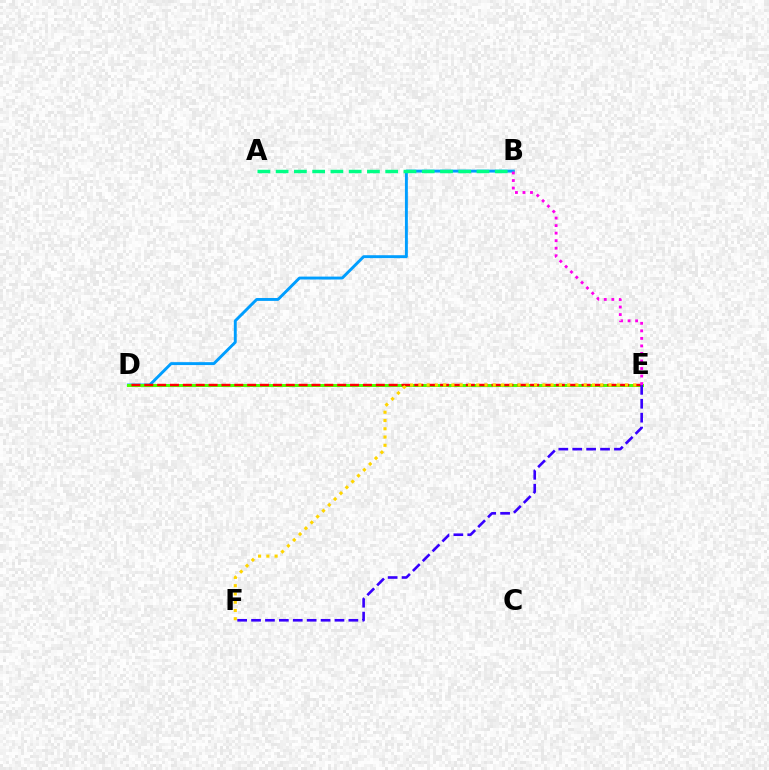{('B', 'D'): [{'color': '#009eff', 'line_style': 'solid', 'thickness': 2.1}], ('D', 'E'): [{'color': '#4fff00', 'line_style': 'solid', 'thickness': 2.15}, {'color': '#ff0000', 'line_style': 'dashed', 'thickness': 1.75}], ('A', 'B'): [{'color': '#00ff86', 'line_style': 'dashed', 'thickness': 2.48}], ('E', 'F'): [{'color': '#3700ff', 'line_style': 'dashed', 'thickness': 1.89}, {'color': '#ffd500', 'line_style': 'dotted', 'thickness': 2.25}], ('B', 'E'): [{'color': '#ff00ed', 'line_style': 'dotted', 'thickness': 2.05}]}